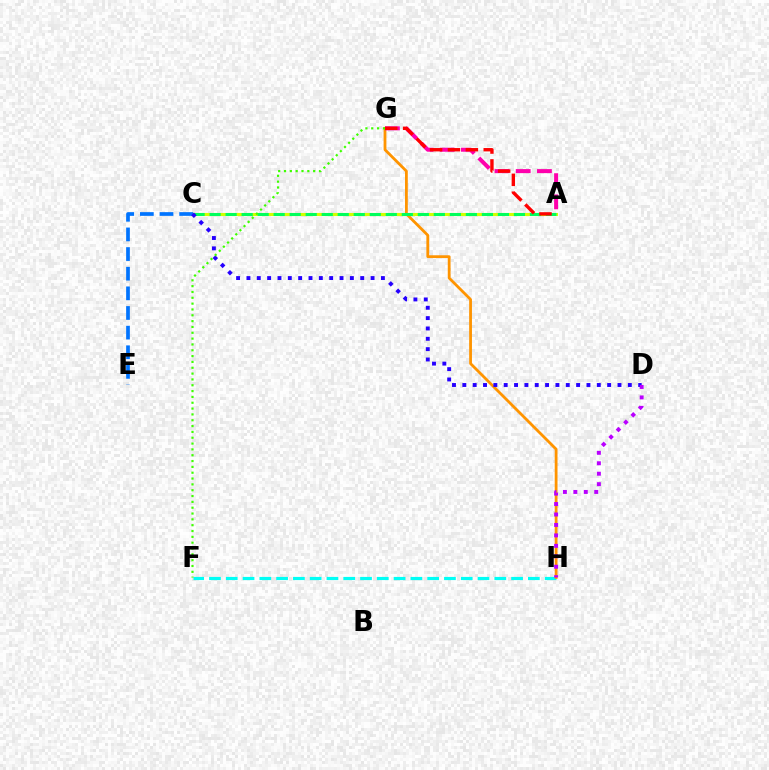{('A', 'C'): [{'color': '#d1ff00', 'line_style': 'solid', 'thickness': 2.23}, {'color': '#00ff5c', 'line_style': 'dashed', 'thickness': 2.18}], ('F', 'H'): [{'color': '#00fff6', 'line_style': 'dashed', 'thickness': 2.28}], ('G', 'H'): [{'color': '#ff9400', 'line_style': 'solid', 'thickness': 2.01}], ('A', 'G'): [{'color': '#ff00ac', 'line_style': 'dashed', 'thickness': 2.88}, {'color': '#ff0000', 'line_style': 'dashed', 'thickness': 2.43}], ('C', 'E'): [{'color': '#0074ff', 'line_style': 'dashed', 'thickness': 2.67}], ('C', 'D'): [{'color': '#2500ff', 'line_style': 'dotted', 'thickness': 2.81}], ('D', 'H'): [{'color': '#b900ff', 'line_style': 'dotted', 'thickness': 2.84}], ('F', 'G'): [{'color': '#3dff00', 'line_style': 'dotted', 'thickness': 1.58}]}